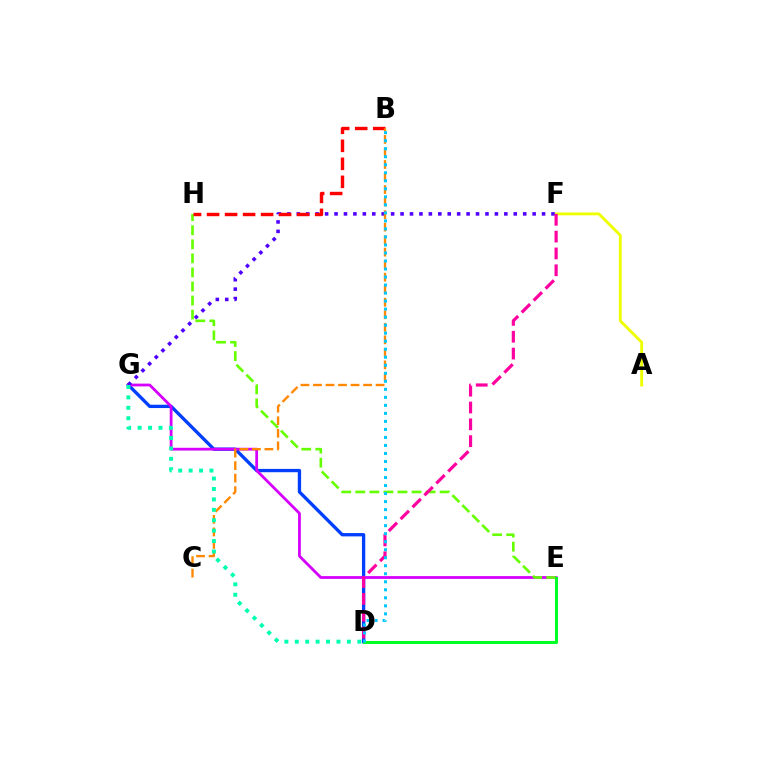{('D', 'G'): [{'color': '#003fff', 'line_style': 'solid', 'thickness': 2.39}, {'color': '#00ffaf', 'line_style': 'dotted', 'thickness': 2.83}], ('A', 'F'): [{'color': '#eeff00', 'line_style': 'solid', 'thickness': 2.06}], ('E', 'G'): [{'color': '#d600ff', 'line_style': 'solid', 'thickness': 2.01}], ('F', 'G'): [{'color': '#4f00ff', 'line_style': 'dotted', 'thickness': 2.56}], ('E', 'H'): [{'color': '#66ff00', 'line_style': 'dashed', 'thickness': 1.91}], ('B', 'H'): [{'color': '#ff0000', 'line_style': 'dashed', 'thickness': 2.45}], ('D', 'F'): [{'color': '#ff00a0', 'line_style': 'dashed', 'thickness': 2.29}], ('D', 'E'): [{'color': '#00ff27', 'line_style': 'solid', 'thickness': 2.19}], ('B', 'C'): [{'color': '#ff8800', 'line_style': 'dashed', 'thickness': 1.7}], ('B', 'D'): [{'color': '#00c7ff', 'line_style': 'dotted', 'thickness': 2.18}]}